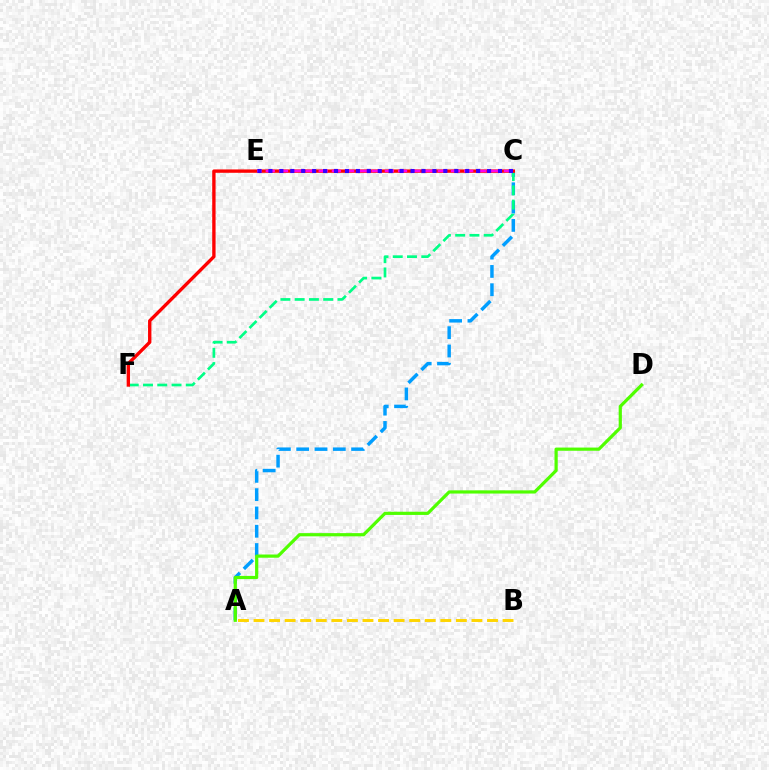{('A', 'C'): [{'color': '#009eff', 'line_style': 'dashed', 'thickness': 2.49}], ('C', 'F'): [{'color': '#00ff86', 'line_style': 'dashed', 'thickness': 1.94}, {'color': '#ff0000', 'line_style': 'solid', 'thickness': 2.42}], ('A', 'D'): [{'color': '#4fff00', 'line_style': 'solid', 'thickness': 2.31}], ('A', 'B'): [{'color': '#ffd500', 'line_style': 'dashed', 'thickness': 2.11}], ('C', 'E'): [{'color': '#ff00ed', 'line_style': 'dashed', 'thickness': 1.8}, {'color': '#3700ff', 'line_style': 'dotted', 'thickness': 2.97}]}